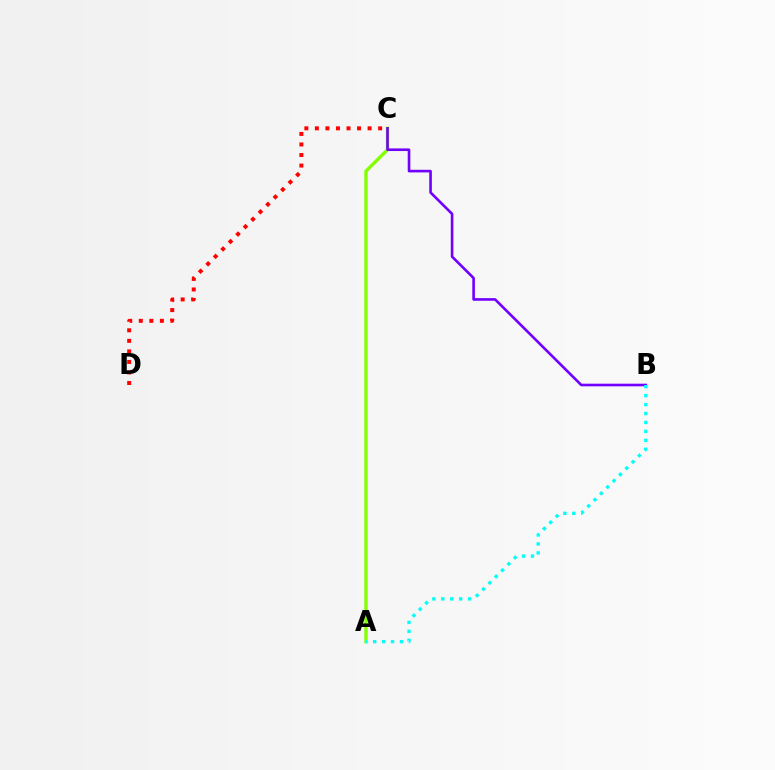{('A', 'C'): [{'color': '#84ff00', 'line_style': 'solid', 'thickness': 2.41}], ('B', 'C'): [{'color': '#7200ff', 'line_style': 'solid', 'thickness': 1.89}], ('A', 'B'): [{'color': '#00fff6', 'line_style': 'dotted', 'thickness': 2.43}], ('C', 'D'): [{'color': '#ff0000', 'line_style': 'dotted', 'thickness': 2.86}]}